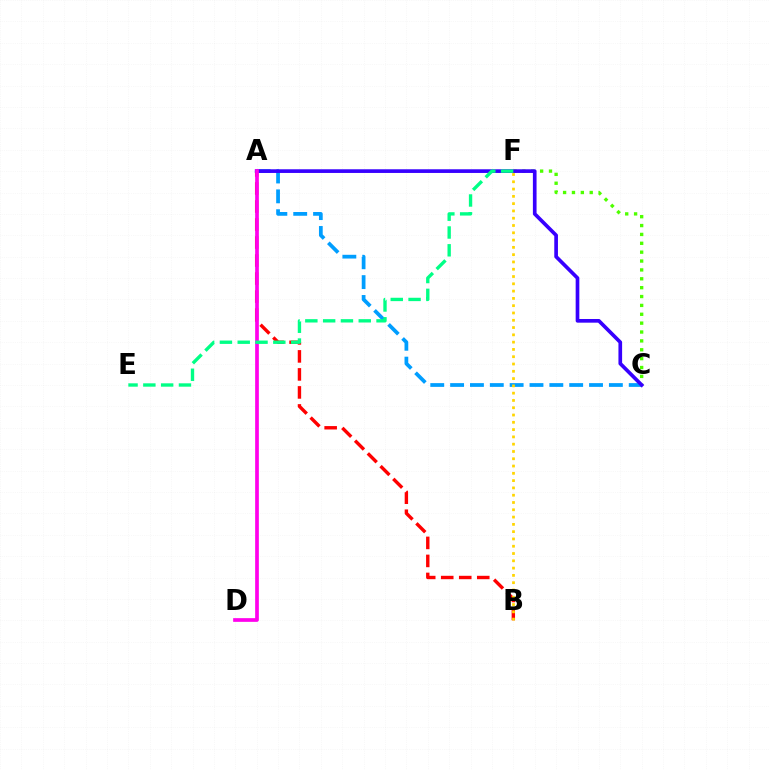{('C', 'F'): [{'color': '#4fff00', 'line_style': 'dotted', 'thickness': 2.41}], ('A', 'B'): [{'color': '#ff0000', 'line_style': 'dashed', 'thickness': 2.45}], ('A', 'C'): [{'color': '#009eff', 'line_style': 'dashed', 'thickness': 2.7}, {'color': '#3700ff', 'line_style': 'solid', 'thickness': 2.64}], ('B', 'F'): [{'color': '#ffd500', 'line_style': 'dotted', 'thickness': 1.98}], ('A', 'D'): [{'color': '#ff00ed', 'line_style': 'solid', 'thickness': 2.66}], ('E', 'F'): [{'color': '#00ff86', 'line_style': 'dashed', 'thickness': 2.42}]}